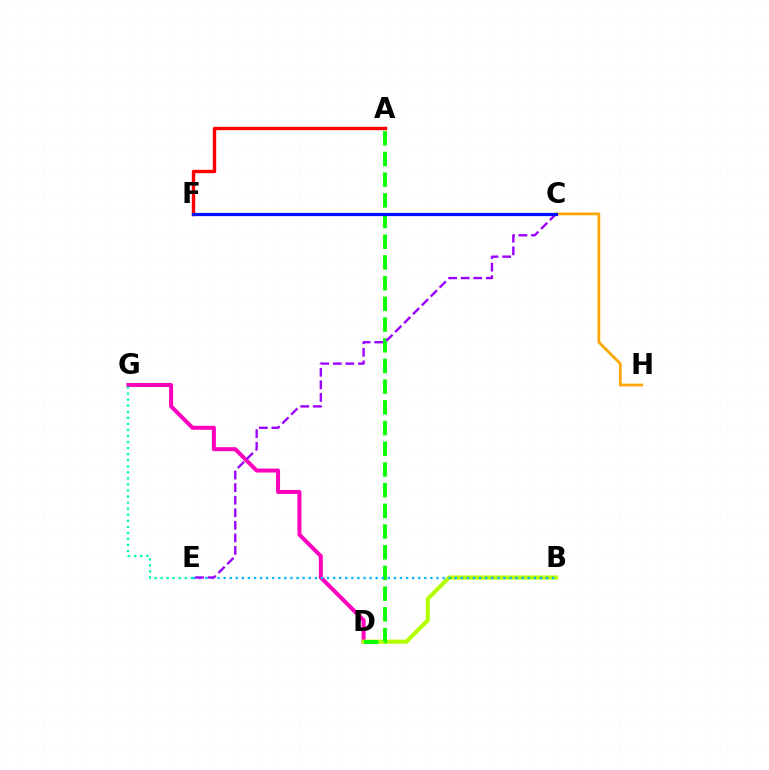{('D', 'G'): [{'color': '#ff00bd', 'line_style': 'solid', 'thickness': 2.87}], ('B', 'D'): [{'color': '#b3ff00', 'line_style': 'solid', 'thickness': 2.94}], ('C', 'H'): [{'color': '#ffa500', 'line_style': 'solid', 'thickness': 1.98}], ('A', 'D'): [{'color': '#08ff00', 'line_style': 'dashed', 'thickness': 2.81}], ('B', 'E'): [{'color': '#00b5ff', 'line_style': 'dotted', 'thickness': 1.65}], ('C', 'E'): [{'color': '#9b00ff', 'line_style': 'dashed', 'thickness': 1.71}], ('A', 'F'): [{'color': '#ff0000', 'line_style': 'solid', 'thickness': 2.44}], ('E', 'G'): [{'color': '#00ff9d', 'line_style': 'dotted', 'thickness': 1.64}], ('C', 'F'): [{'color': '#0010ff', 'line_style': 'solid', 'thickness': 2.32}]}